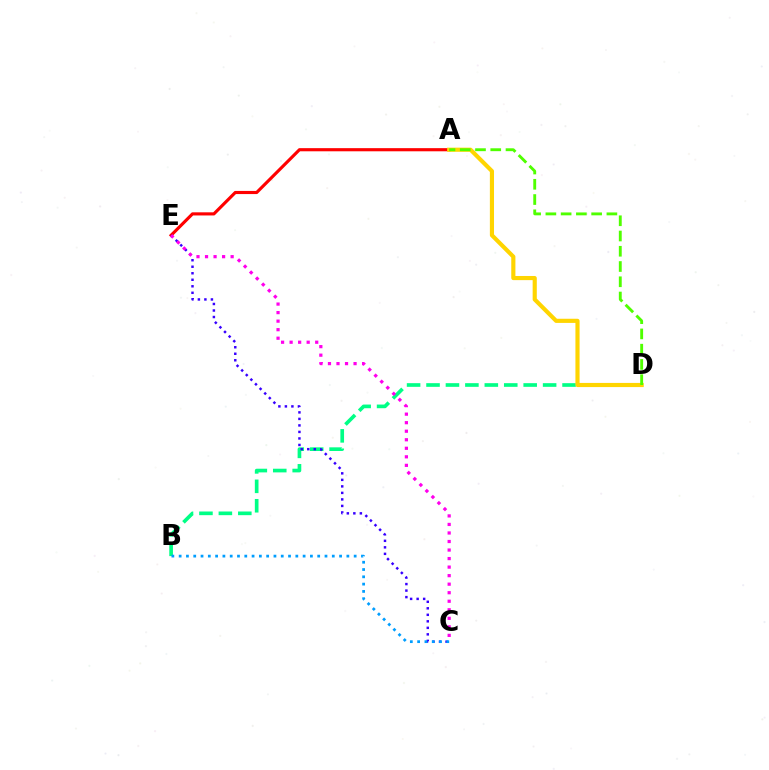{('B', 'D'): [{'color': '#00ff86', 'line_style': 'dashed', 'thickness': 2.64}], ('A', 'E'): [{'color': '#ff0000', 'line_style': 'solid', 'thickness': 2.26}], ('C', 'E'): [{'color': '#3700ff', 'line_style': 'dotted', 'thickness': 1.77}, {'color': '#ff00ed', 'line_style': 'dotted', 'thickness': 2.32}], ('A', 'D'): [{'color': '#ffd500', 'line_style': 'solid', 'thickness': 2.98}, {'color': '#4fff00', 'line_style': 'dashed', 'thickness': 2.07}], ('B', 'C'): [{'color': '#009eff', 'line_style': 'dotted', 'thickness': 1.98}]}